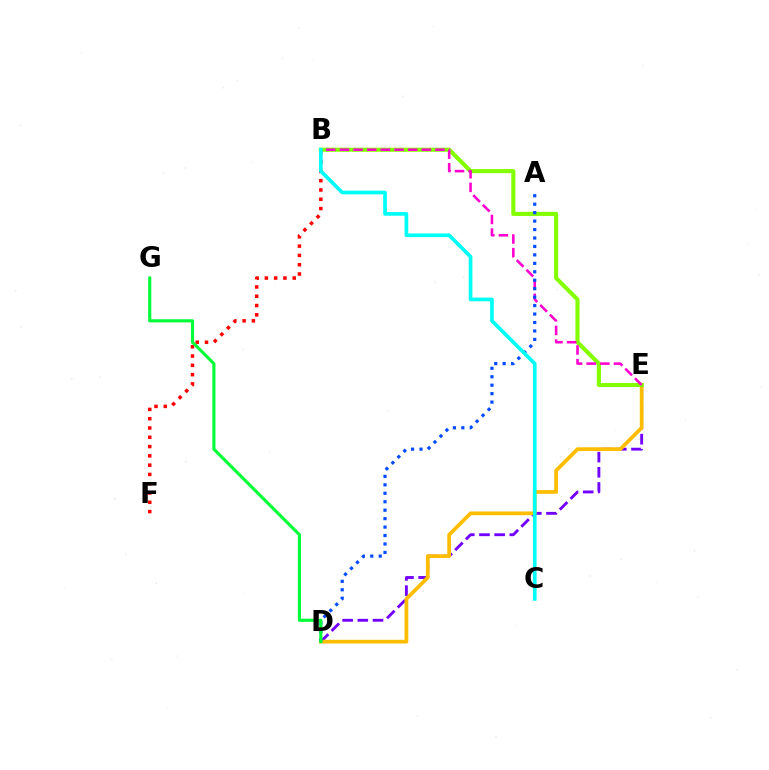{('D', 'E'): [{'color': '#7200ff', 'line_style': 'dashed', 'thickness': 2.06}, {'color': '#ffbd00', 'line_style': 'solid', 'thickness': 2.69}], ('B', 'E'): [{'color': '#84ff00', 'line_style': 'solid', 'thickness': 2.97}, {'color': '#ff00cf', 'line_style': 'dashed', 'thickness': 1.85}], ('B', 'F'): [{'color': '#ff0000', 'line_style': 'dotted', 'thickness': 2.52}], ('A', 'D'): [{'color': '#004bff', 'line_style': 'dotted', 'thickness': 2.3}], ('B', 'C'): [{'color': '#00fff6', 'line_style': 'solid', 'thickness': 2.66}], ('D', 'G'): [{'color': '#00ff39', 'line_style': 'solid', 'thickness': 2.25}]}